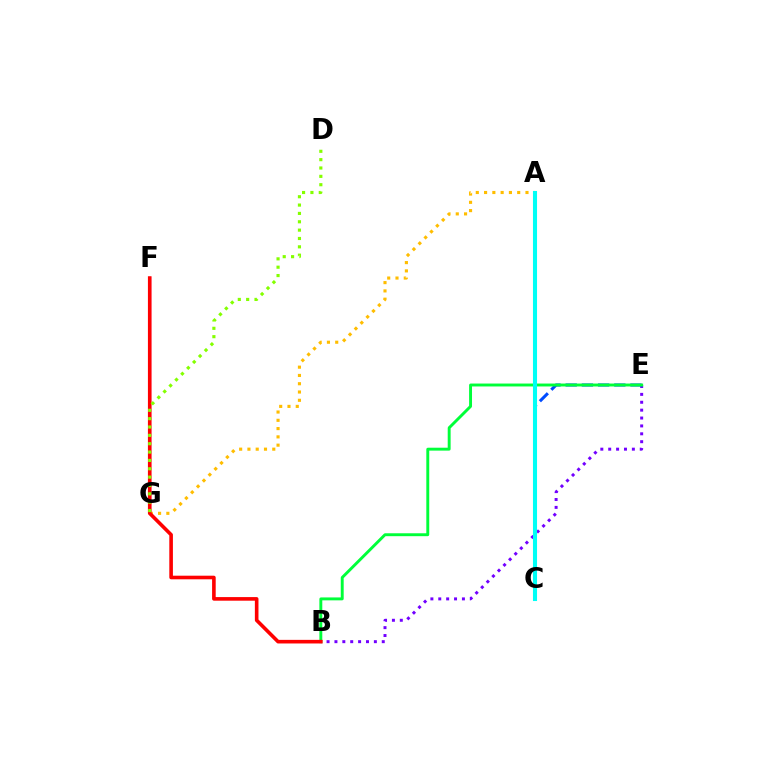{('F', 'G'): [{'color': '#ff00cf', 'line_style': 'solid', 'thickness': 1.63}], ('A', 'G'): [{'color': '#ffbd00', 'line_style': 'dotted', 'thickness': 2.25}], ('B', 'E'): [{'color': '#7200ff', 'line_style': 'dotted', 'thickness': 2.14}, {'color': '#00ff39', 'line_style': 'solid', 'thickness': 2.1}], ('C', 'E'): [{'color': '#004bff', 'line_style': 'dashed', 'thickness': 2.2}], ('A', 'C'): [{'color': '#00fff6', 'line_style': 'solid', 'thickness': 2.93}], ('B', 'F'): [{'color': '#ff0000', 'line_style': 'solid', 'thickness': 2.6}], ('D', 'G'): [{'color': '#84ff00', 'line_style': 'dotted', 'thickness': 2.27}]}